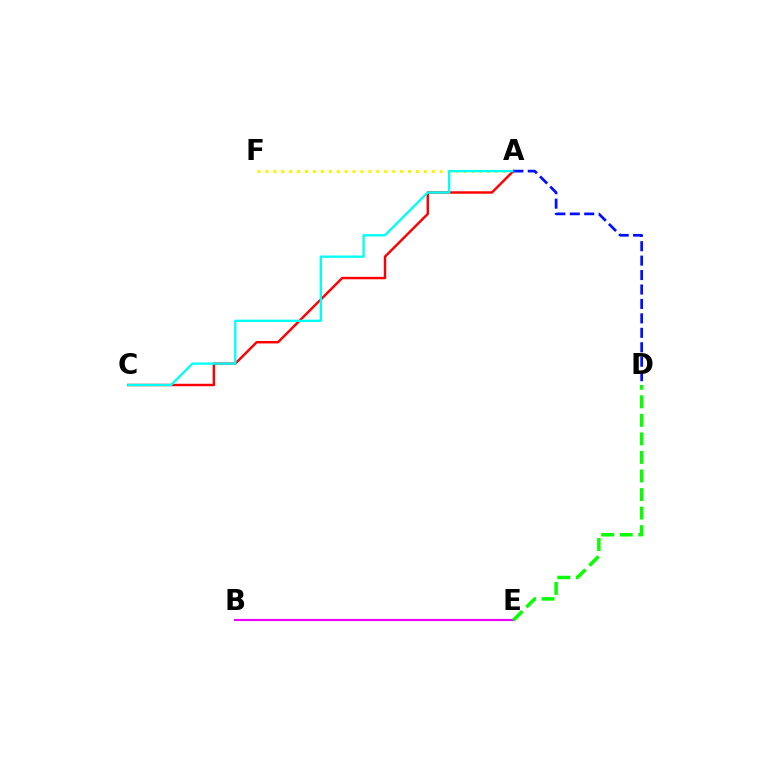{('A', 'F'): [{'color': '#fcf500', 'line_style': 'dotted', 'thickness': 2.15}], ('B', 'E'): [{'color': '#ee00ff', 'line_style': 'solid', 'thickness': 1.55}], ('A', 'C'): [{'color': '#ff0000', 'line_style': 'solid', 'thickness': 1.76}, {'color': '#00fff6', 'line_style': 'solid', 'thickness': 1.67}], ('D', 'E'): [{'color': '#08ff00', 'line_style': 'dashed', 'thickness': 2.52}], ('A', 'D'): [{'color': '#0010ff', 'line_style': 'dashed', 'thickness': 1.96}]}